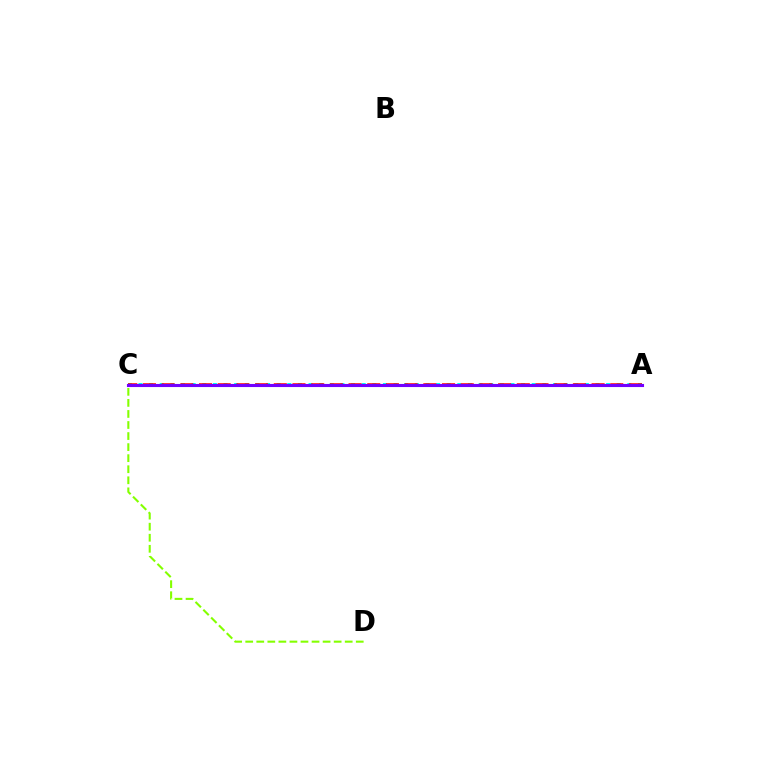{('C', 'D'): [{'color': '#84ff00', 'line_style': 'dashed', 'thickness': 1.5}], ('A', 'C'): [{'color': '#00fff6', 'line_style': 'dotted', 'thickness': 2.89}, {'color': '#ff0000', 'line_style': 'dashed', 'thickness': 2.54}, {'color': '#7200ff', 'line_style': 'solid', 'thickness': 2.23}]}